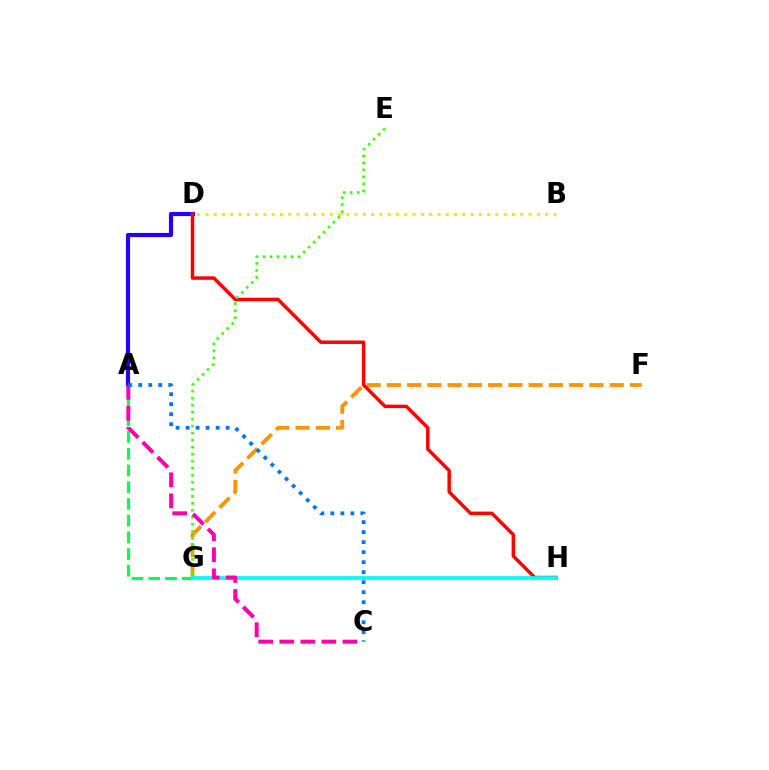{('A', 'D'): [{'color': '#2500ff', 'line_style': 'solid', 'thickness': 2.99}], ('F', 'G'): [{'color': '#ff9400', 'line_style': 'dashed', 'thickness': 2.75}], ('D', 'H'): [{'color': '#ff0000', 'line_style': 'solid', 'thickness': 2.49}], ('G', 'H'): [{'color': '#b900ff', 'line_style': 'solid', 'thickness': 1.63}, {'color': '#00fff6', 'line_style': 'solid', 'thickness': 2.64}], ('A', 'G'): [{'color': '#00ff5c', 'line_style': 'dashed', 'thickness': 2.27}], ('E', 'G'): [{'color': '#3dff00', 'line_style': 'dotted', 'thickness': 1.91}], ('B', 'D'): [{'color': '#d1ff00', 'line_style': 'dotted', 'thickness': 2.25}], ('A', 'C'): [{'color': '#ff00ac', 'line_style': 'dashed', 'thickness': 2.86}, {'color': '#0074ff', 'line_style': 'dotted', 'thickness': 2.72}]}